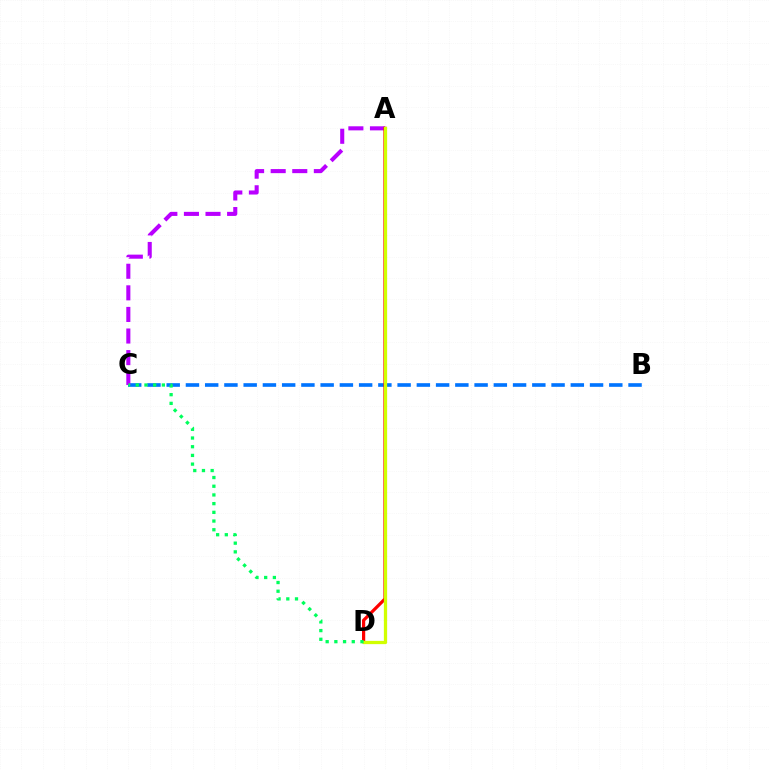{('B', 'C'): [{'color': '#0074ff', 'line_style': 'dashed', 'thickness': 2.61}], ('A', 'C'): [{'color': '#b900ff', 'line_style': 'dashed', 'thickness': 2.93}], ('A', 'D'): [{'color': '#ff0000', 'line_style': 'solid', 'thickness': 2.31}, {'color': '#d1ff00', 'line_style': 'solid', 'thickness': 2.35}], ('C', 'D'): [{'color': '#00ff5c', 'line_style': 'dotted', 'thickness': 2.36}]}